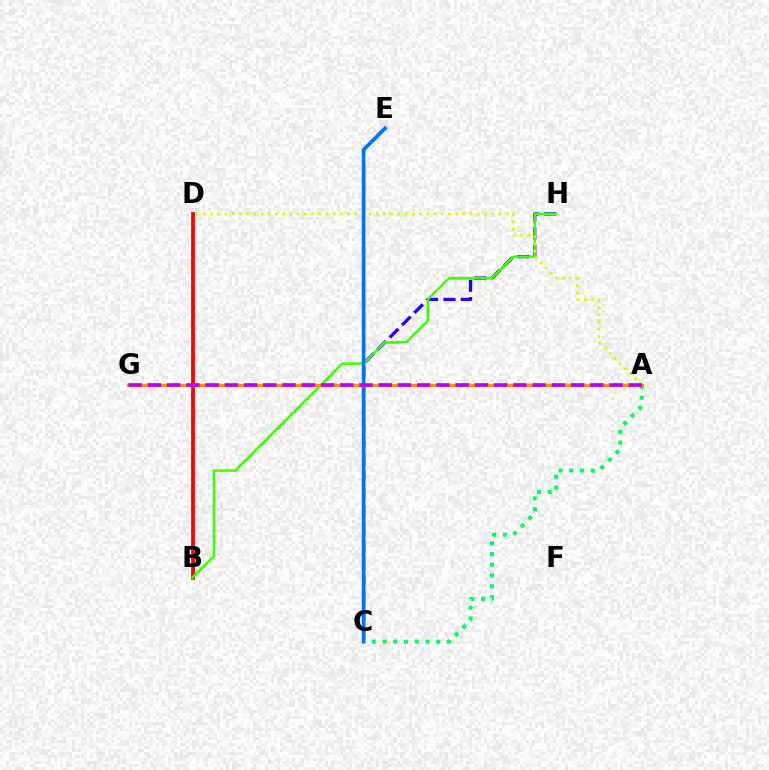{('A', 'C'): [{'color': '#00ff5c', 'line_style': 'dotted', 'thickness': 2.92}], ('B', 'D'): [{'color': '#ff0000', 'line_style': 'solid', 'thickness': 2.72}], ('C', 'H'): [{'color': '#2500ff', 'line_style': 'dashed', 'thickness': 2.36}], ('A', 'G'): [{'color': '#00fff6', 'line_style': 'dashed', 'thickness': 1.92}, {'color': '#ff00ac', 'line_style': 'dotted', 'thickness': 1.65}, {'color': '#ff9400', 'line_style': 'solid', 'thickness': 2.33}, {'color': '#b900ff', 'line_style': 'dashed', 'thickness': 2.61}], ('B', 'H'): [{'color': '#3dff00', 'line_style': 'solid', 'thickness': 1.78}], ('A', 'D'): [{'color': '#d1ff00', 'line_style': 'dotted', 'thickness': 1.96}], ('C', 'E'): [{'color': '#0074ff', 'line_style': 'solid', 'thickness': 2.65}]}